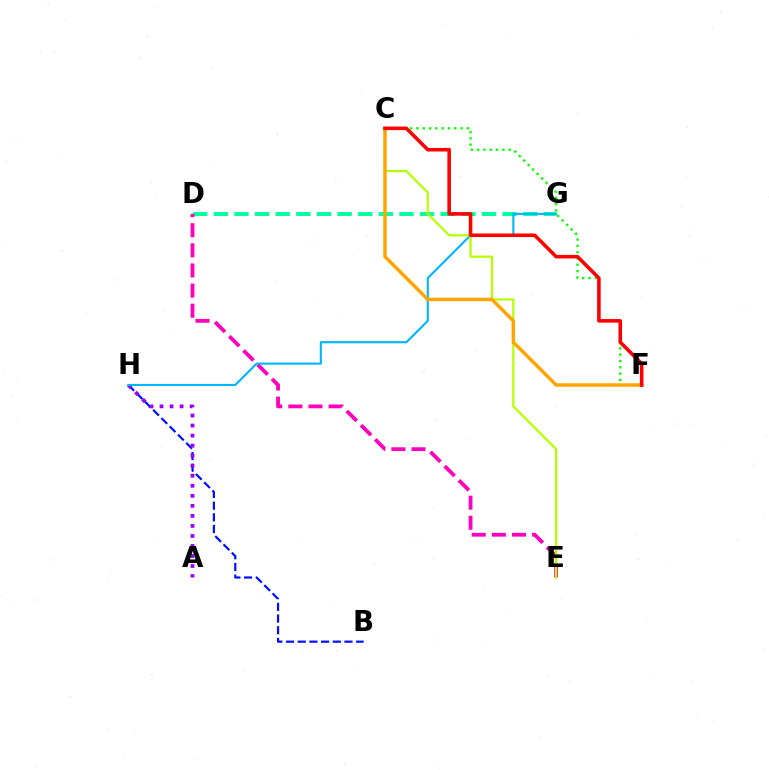{('C', 'F'): [{'color': '#08ff00', 'line_style': 'dotted', 'thickness': 1.72}, {'color': '#ffa500', 'line_style': 'solid', 'thickness': 2.48}, {'color': '#ff0000', 'line_style': 'solid', 'thickness': 2.57}], ('B', 'H'): [{'color': '#0010ff', 'line_style': 'dashed', 'thickness': 1.59}], ('D', 'G'): [{'color': '#00ff9d', 'line_style': 'dashed', 'thickness': 2.8}], ('A', 'H'): [{'color': '#9b00ff', 'line_style': 'dotted', 'thickness': 2.73}], ('D', 'E'): [{'color': '#ff00bd', 'line_style': 'dashed', 'thickness': 2.73}], ('G', 'H'): [{'color': '#00b5ff', 'line_style': 'solid', 'thickness': 1.51}], ('C', 'E'): [{'color': '#b3ff00', 'line_style': 'solid', 'thickness': 1.59}]}